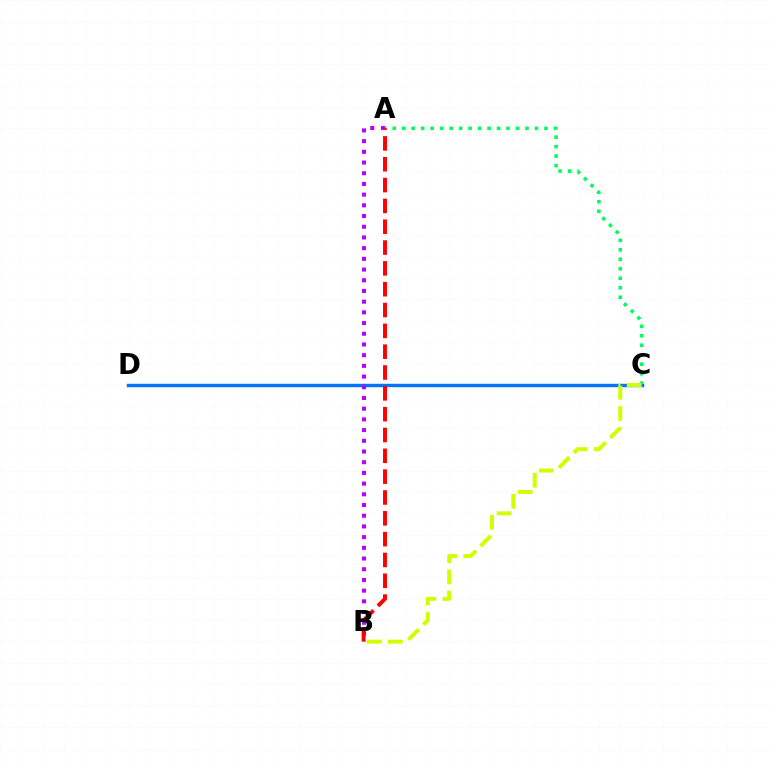{('A', 'C'): [{'color': '#00ff5c', 'line_style': 'dotted', 'thickness': 2.58}], ('C', 'D'): [{'color': '#0074ff', 'line_style': 'solid', 'thickness': 2.45}], ('A', 'B'): [{'color': '#b900ff', 'line_style': 'dotted', 'thickness': 2.91}, {'color': '#ff0000', 'line_style': 'dashed', 'thickness': 2.83}], ('B', 'C'): [{'color': '#d1ff00', 'line_style': 'dashed', 'thickness': 2.88}]}